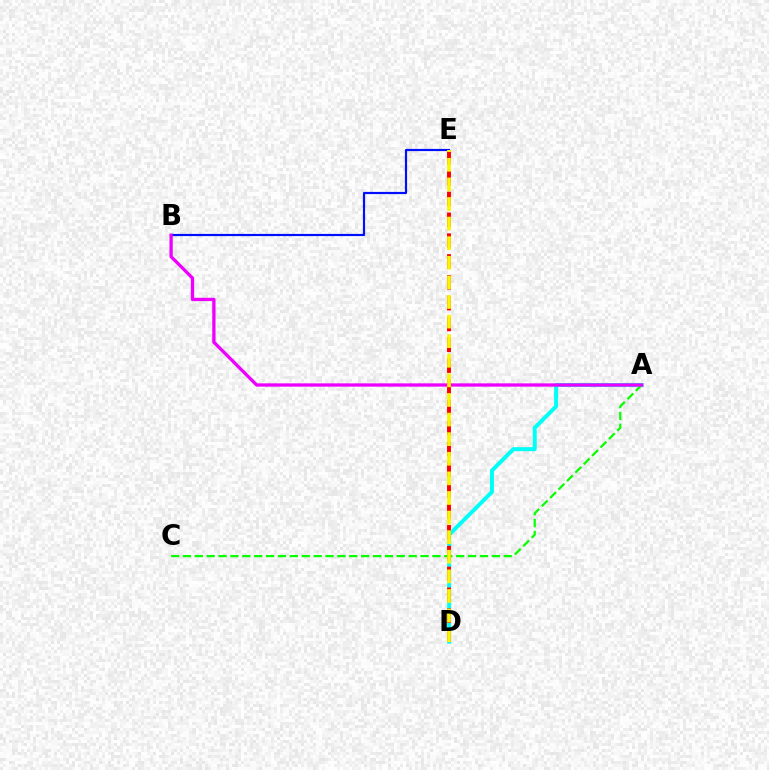{('B', 'E'): [{'color': '#0010ff', 'line_style': 'solid', 'thickness': 1.58}], ('A', 'D'): [{'color': '#00fff6', 'line_style': 'solid', 'thickness': 2.87}], ('A', 'C'): [{'color': '#08ff00', 'line_style': 'dashed', 'thickness': 1.61}], ('A', 'B'): [{'color': '#ee00ff', 'line_style': 'solid', 'thickness': 2.37}], ('D', 'E'): [{'color': '#ff0000', 'line_style': 'dashed', 'thickness': 2.83}, {'color': '#fcf500', 'line_style': 'dashed', 'thickness': 2.66}]}